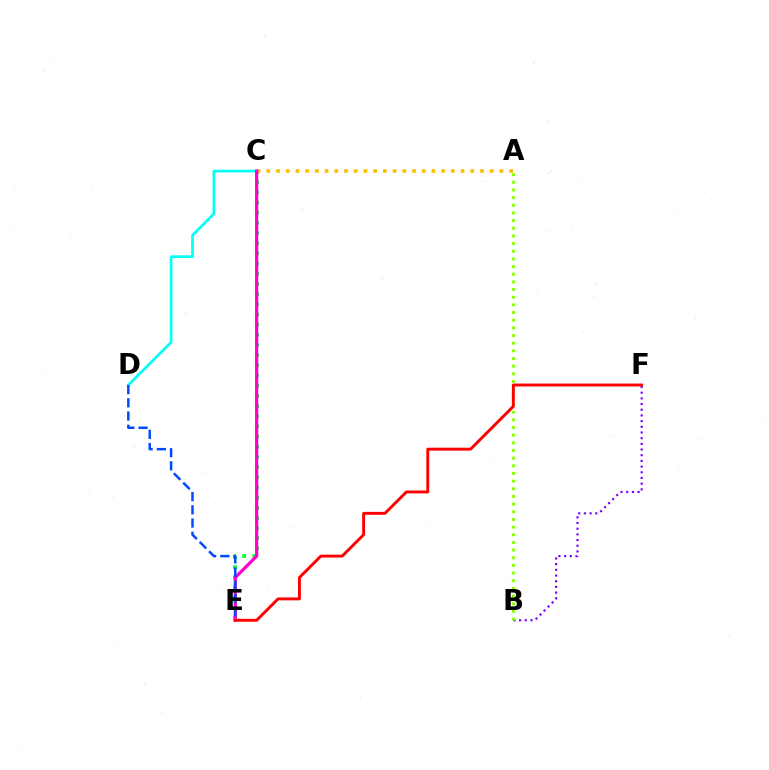{('B', 'F'): [{'color': '#7200ff', 'line_style': 'dotted', 'thickness': 1.54}], ('A', 'B'): [{'color': '#84ff00', 'line_style': 'dotted', 'thickness': 2.08}], ('C', 'E'): [{'color': '#00ff39', 'line_style': 'dotted', 'thickness': 2.76}, {'color': '#ff00cf', 'line_style': 'solid', 'thickness': 2.32}], ('C', 'D'): [{'color': '#00fff6', 'line_style': 'solid', 'thickness': 1.93}], ('A', 'C'): [{'color': '#ffbd00', 'line_style': 'dotted', 'thickness': 2.64}], ('D', 'E'): [{'color': '#004bff', 'line_style': 'dashed', 'thickness': 1.8}], ('E', 'F'): [{'color': '#ff0000', 'line_style': 'solid', 'thickness': 2.09}]}